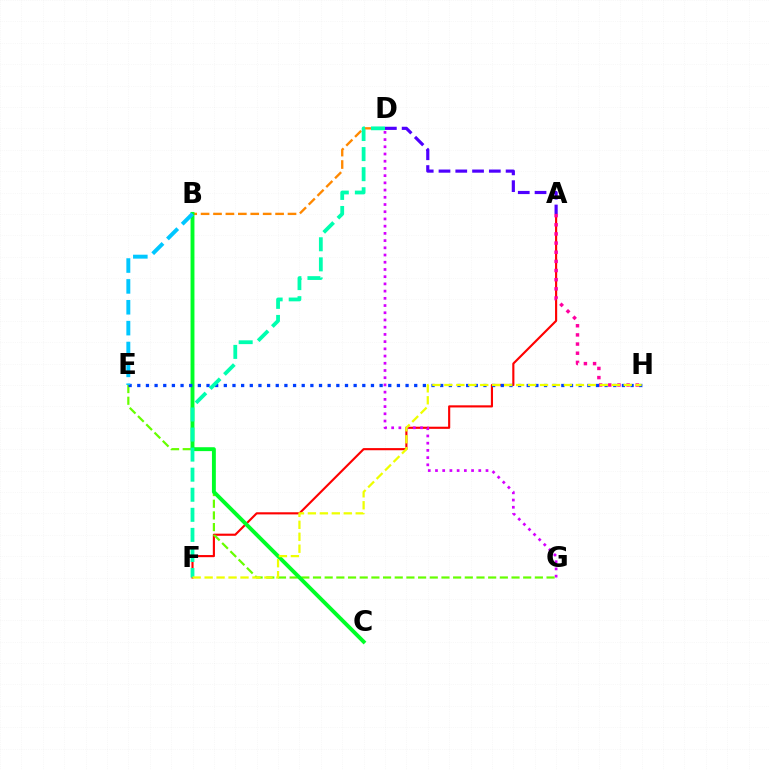{('A', 'F'): [{'color': '#ff0000', 'line_style': 'solid', 'thickness': 1.54}], ('A', 'H'): [{'color': '#ff00a0', 'line_style': 'dotted', 'thickness': 2.49}], ('D', 'G'): [{'color': '#d600ff', 'line_style': 'dotted', 'thickness': 1.96}], ('E', 'G'): [{'color': '#66ff00', 'line_style': 'dashed', 'thickness': 1.59}], ('B', 'D'): [{'color': '#ff8800', 'line_style': 'dashed', 'thickness': 1.69}], ('B', 'C'): [{'color': '#00ff27', 'line_style': 'solid', 'thickness': 2.8}], ('E', 'H'): [{'color': '#003fff', 'line_style': 'dotted', 'thickness': 2.35}], ('D', 'F'): [{'color': '#00ffaf', 'line_style': 'dashed', 'thickness': 2.73}], ('B', 'E'): [{'color': '#00c7ff', 'line_style': 'dashed', 'thickness': 2.83}], ('F', 'H'): [{'color': '#eeff00', 'line_style': 'dashed', 'thickness': 1.62}], ('A', 'D'): [{'color': '#4f00ff', 'line_style': 'dashed', 'thickness': 2.28}]}